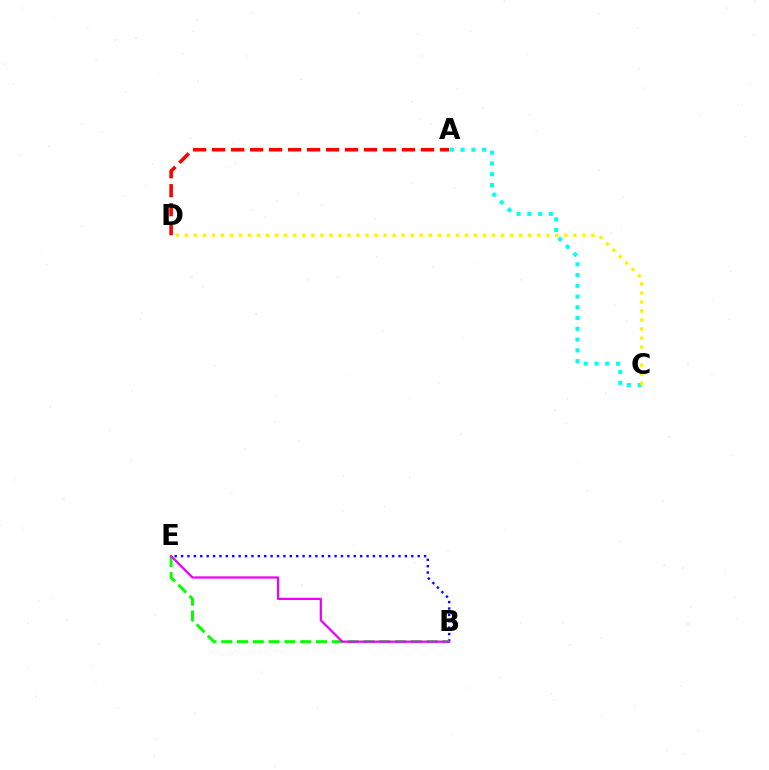{('B', 'E'): [{'color': '#0010ff', 'line_style': 'dotted', 'thickness': 1.74}, {'color': '#08ff00', 'line_style': 'dashed', 'thickness': 2.15}, {'color': '#ee00ff', 'line_style': 'solid', 'thickness': 1.63}], ('A', 'C'): [{'color': '#00fff6', 'line_style': 'dotted', 'thickness': 2.92}], ('C', 'D'): [{'color': '#fcf500', 'line_style': 'dotted', 'thickness': 2.45}], ('A', 'D'): [{'color': '#ff0000', 'line_style': 'dashed', 'thickness': 2.58}]}